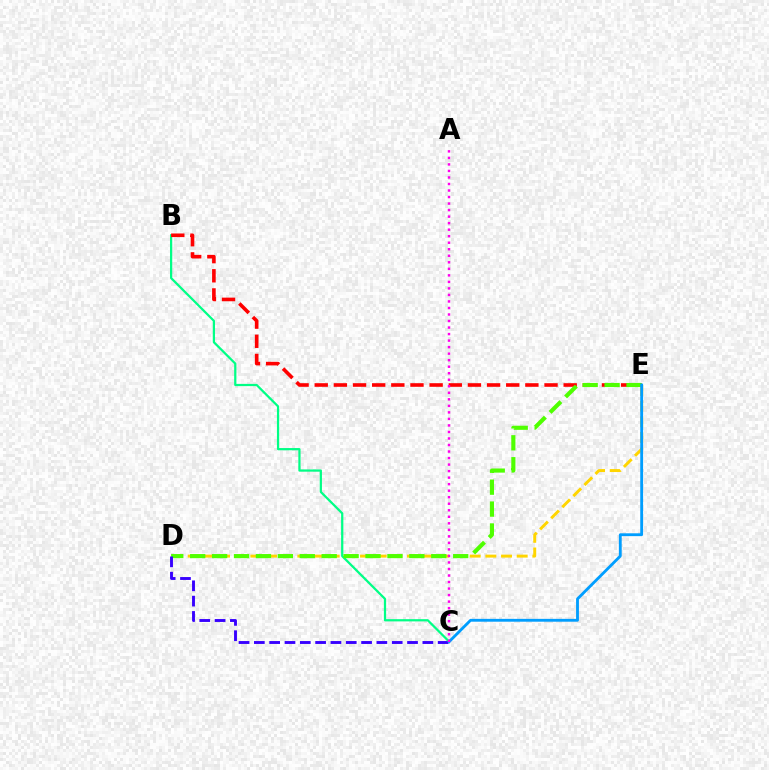{('B', 'C'): [{'color': '#00ff86', 'line_style': 'solid', 'thickness': 1.61}], ('D', 'E'): [{'color': '#ffd500', 'line_style': 'dashed', 'thickness': 2.13}, {'color': '#4fff00', 'line_style': 'dashed', 'thickness': 2.98}], ('B', 'E'): [{'color': '#ff0000', 'line_style': 'dashed', 'thickness': 2.6}], ('C', 'D'): [{'color': '#3700ff', 'line_style': 'dashed', 'thickness': 2.08}], ('C', 'E'): [{'color': '#009eff', 'line_style': 'solid', 'thickness': 2.04}], ('A', 'C'): [{'color': '#ff00ed', 'line_style': 'dotted', 'thickness': 1.77}]}